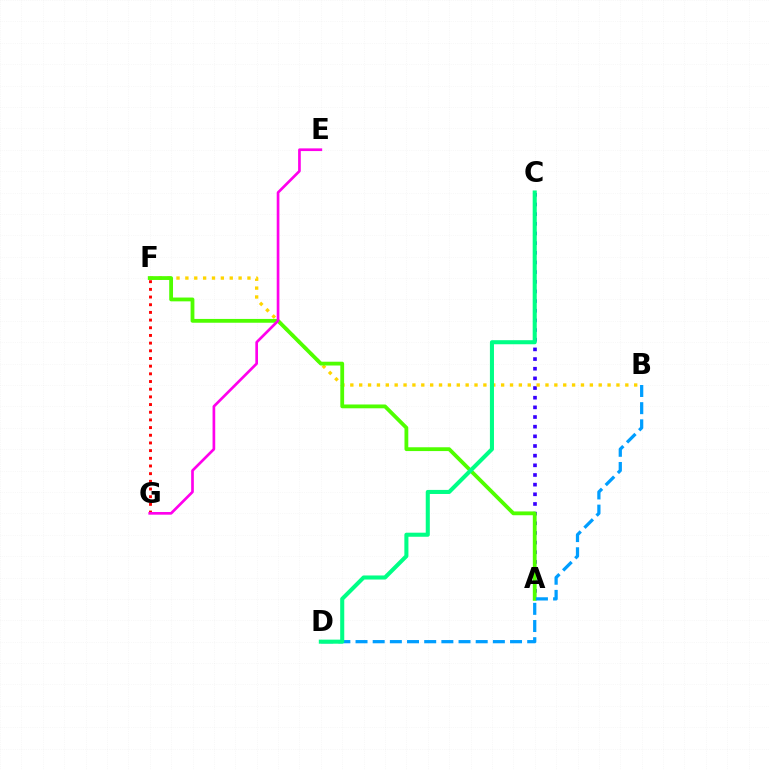{('A', 'C'): [{'color': '#3700ff', 'line_style': 'dotted', 'thickness': 2.62}], ('B', 'F'): [{'color': '#ffd500', 'line_style': 'dotted', 'thickness': 2.41}], ('A', 'F'): [{'color': '#4fff00', 'line_style': 'solid', 'thickness': 2.74}], ('F', 'G'): [{'color': '#ff0000', 'line_style': 'dotted', 'thickness': 2.09}], ('B', 'D'): [{'color': '#009eff', 'line_style': 'dashed', 'thickness': 2.33}], ('C', 'D'): [{'color': '#00ff86', 'line_style': 'solid', 'thickness': 2.93}], ('E', 'G'): [{'color': '#ff00ed', 'line_style': 'solid', 'thickness': 1.93}]}